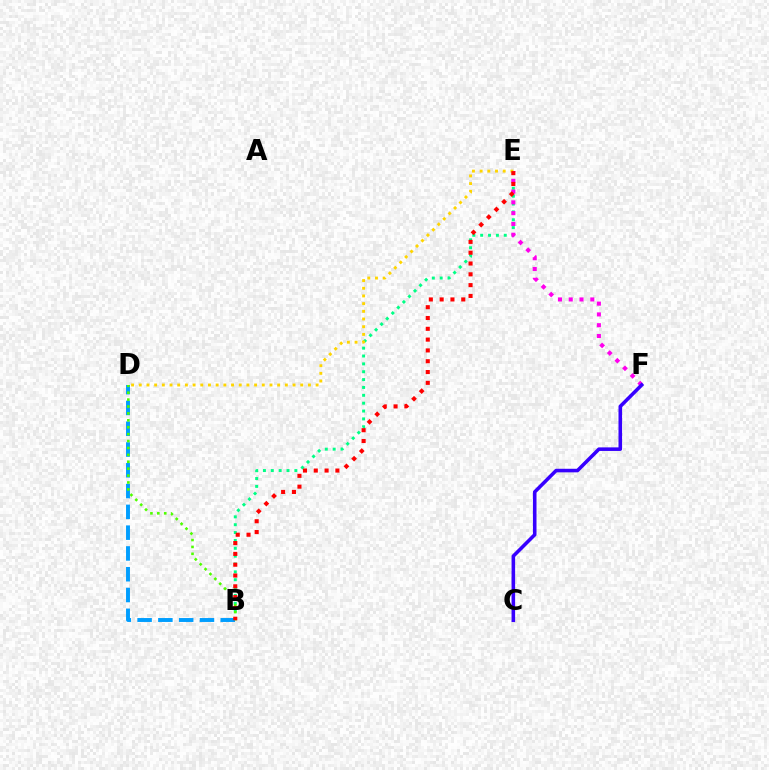{('B', 'E'): [{'color': '#00ff86', 'line_style': 'dotted', 'thickness': 2.14}, {'color': '#ff0000', 'line_style': 'dotted', 'thickness': 2.94}], ('E', 'F'): [{'color': '#ff00ed', 'line_style': 'dotted', 'thickness': 2.93}], ('B', 'D'): [{'color': '#009eff', 'line_style': 'dashed', 'thickness': 2.82}, {'color': '#4fff00', 'line_style': 'dotted', 'thickness': 1.88}], ('D', 'E'): [{'color': '#ffd500', 'line_style': 'dotted', 'thickness': 2.09}], ('C', 'F'): [{'color': '#3700ff', 'line_style': 'solid', 'thickness': 2.57}]}